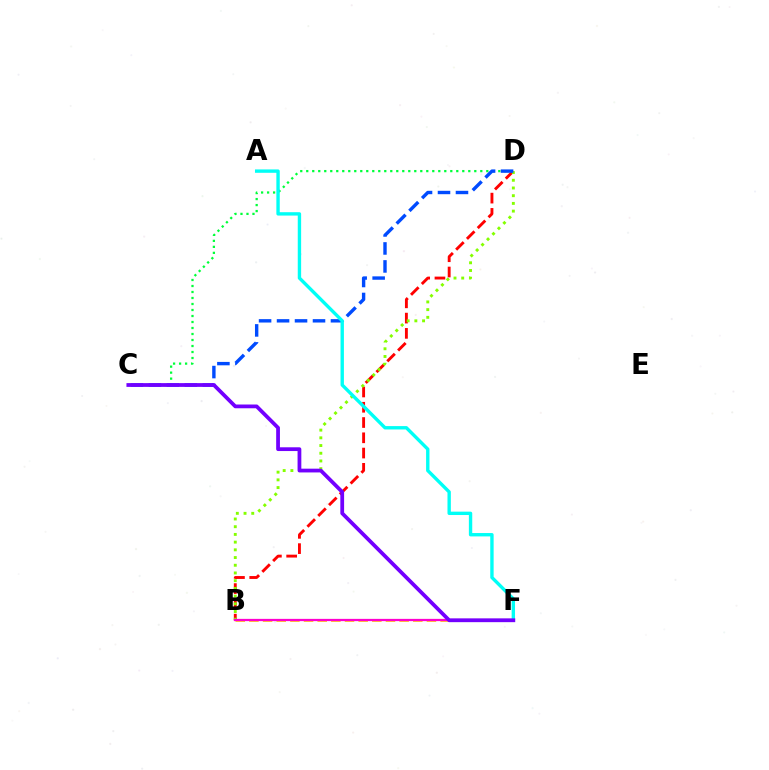{('C', 'D'): [{'color': '#00ff39', 'line_style': 'dotted', 'thickness': 1.63}, {'color': '#004bff', 'line_style': 'dashed', 'thickness': 2.44}], ('B', 'F'): [{'color': '#ffbd00', 'line_style': 'dashed', 'thickness': 1.86}, {'color': '#ff00cf', 'line_style': 'solid', 'thickness': 1.62}], ('B', 'D'): [{'color': '#ff0000', 'line_style': 'dashed', 'thickness': 2.07}, {'color': '#84ff00', 'line_style': 'dotted', 'thickness': 2.09}], ('A', 'F'): [{'color': '#00fff6', 'line_style': 'solid', 'thickness': 2.43}], ('C', 'F'): [{'color': '#7200ff', 'line_style': 'solid', 'thickness': 2.71}]}